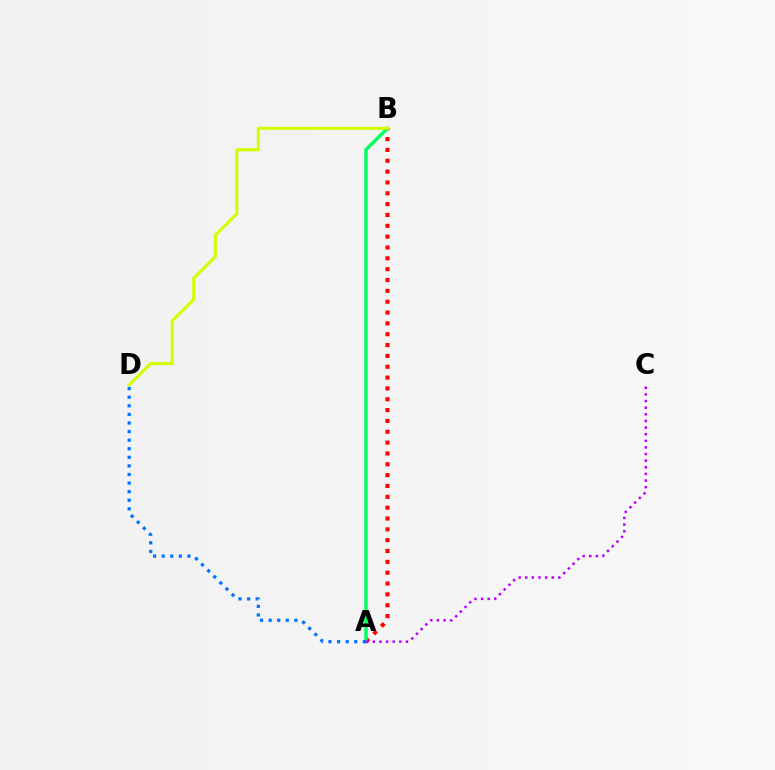{('A', 'B'): [{'color': '#ff0000', 'line_style': 'dotted', 'thickness': 2.95}, {'color': '#00ff5c', 'line_style': 'solid', 'thickness': 2.47}], ('A', 'C'): [{'color': '#b900ff', 'line_style': 'dotted', 'thickness': 1.8}], ('A', 'D'): [{'color': '#0074ff', 'line_style': 'dotted', 'thickness': 2.33}], ('B', 'D'): [{'color': '#d1ff00', 'line_style': 'solid', 'thickness': 2.22}]}